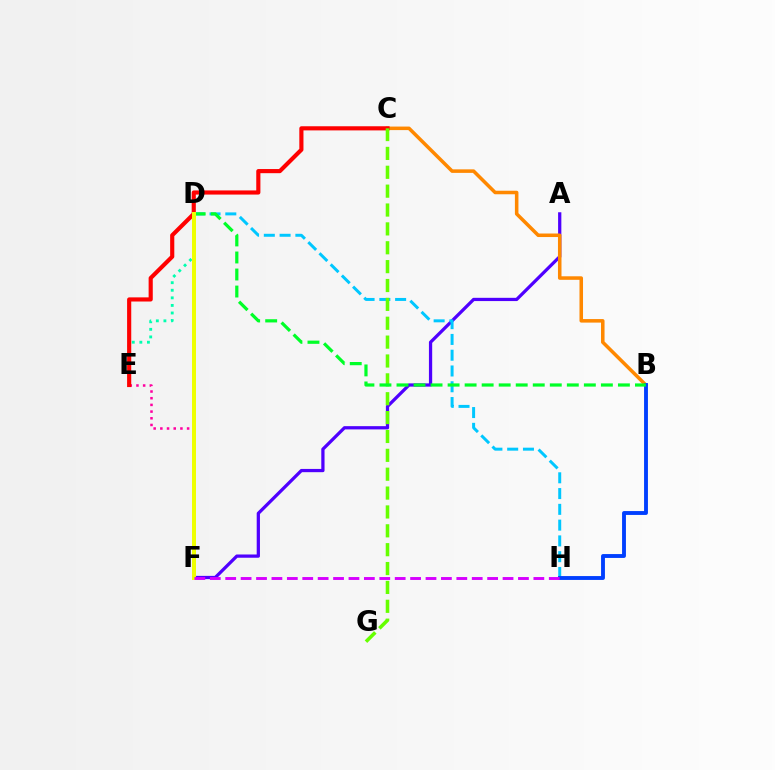{('A', 'F'): [{'color': '#4f00ff', 'line_style': 'solid', 'thickness': 2.34}], ('E', 'F'): [{'color': '#ff00a0', 'line_style': 'dotted', 'thickness': 1.82}], ('D', 'H'): [{'color': '#00c7ff', 'line_style': 'dashed', 'thickness': 2.14}], ('D', 'E'): [{'color': '#00ffaf', 'line_style': 'dotted', 'thickness': 2.06}], ('B', 'C'): [{'color': '#ff8800', 'line_style': 'solid', 'thickness': 2.54}], ('B', 'H'): [{'color': '#003fff', 'line_style': 'solid', 'thickness': 2.79}], ('C', 'E'): [{'color': '#ff0000', 'line_style': 'solid', 'thickness': 2.98}], ('C', 'G'): [{'color': '#66ff00', 'line_style': 'dashed', 'thickness': 2.56}], ('B', 'D'): [{'color': '#00ff27', 'line_style': 'dashed', 'thickness': 2.31}], ('D', 'F'): [{'color': '#eeff00', 'line_style': 'solid', 'thickness': 2.88}], ('F', 'H'): [{'color': '#d600ff', 'line_style': 'dashed', 'thickness': 2.09}]}